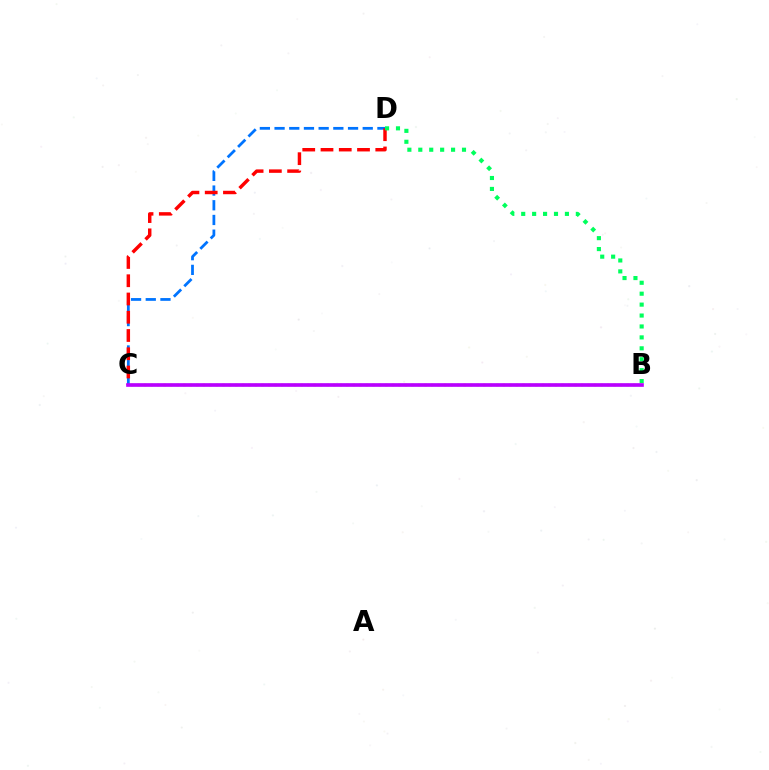{('B', 'C'): [{'color': '#d1ff00', 'line_style': 'dotted', 'thickness': 1.77}, {'color': '#b900ff', 'line_style': 'solid', 'thickness': 2.63}], ('C', 'D'): [{'color': '#0074ff', 'line_style': 'dashed', 'thickness': 2.0}, {'color': '#ff0000', 'line_style': 'dashed', 'thickness': 2.48}], ('B', 'D'): [{'color': '#00ff5c', 'line_style': 'dotted', 'thickness': 2.97}]}